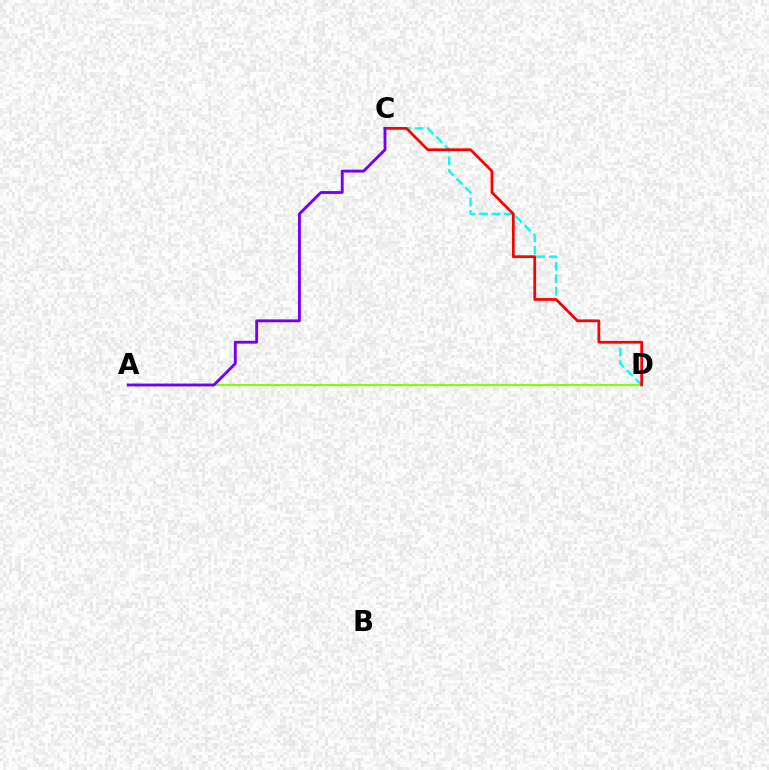{('A', 'D'): [{'color': '#84ff00', 'line_style': 'solid', 'thickness': 1.54}], ('C', 'D'): [{'color': '#00fff6', 'line_style': 'dashed', 'thickness': 1.7}, {'color': '#ff0000', 'line_style': 'solid', 'thickness': 1.96}], ('A', 'C'): [{'color': '#7200ff', 'line_style': 'solid', 'thickness': 2.06}]}